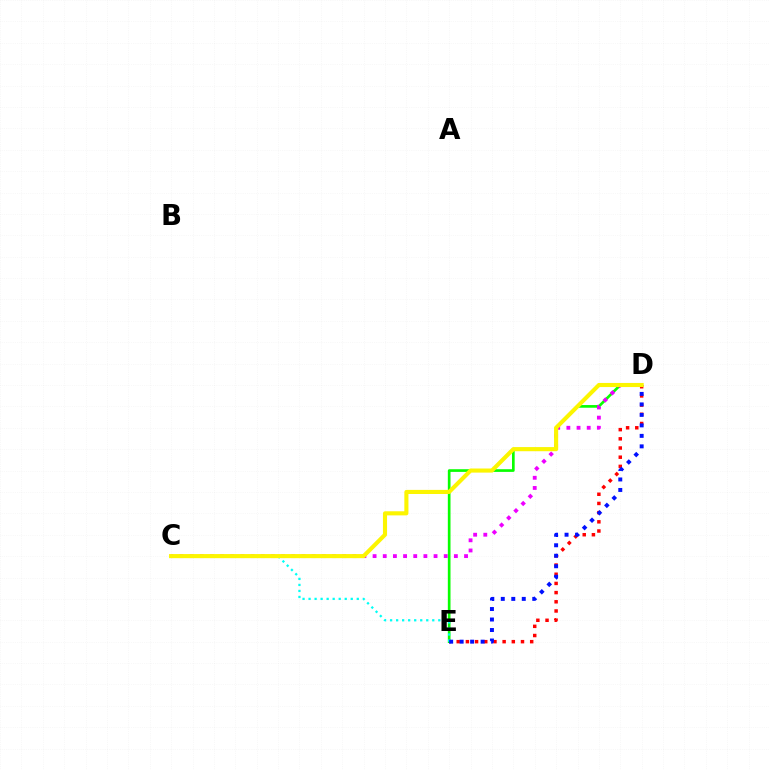{('D', 'E'): [{'color': '#ff0000', 'line_style': 'dotted', 'thickness': 2.5}, {'color': '#08ff00', 'line_style': 'solid', 'thickness': 1.92}, {'color': '#0010ff', 'line_style': 'dotted', 'thickness': 2.85}], ('C', 'E'): [{'color': '#00fff6', 'line_style': 'dotted', 'thickness': 1.64}], ('C', 'D'): [{'color': '#ee00ff', 'line_style': 'dotted', 'thickness': 2.76}, {'color': '#fcf500', 'line_style': 'solid', 'thickness': 2.95}]}